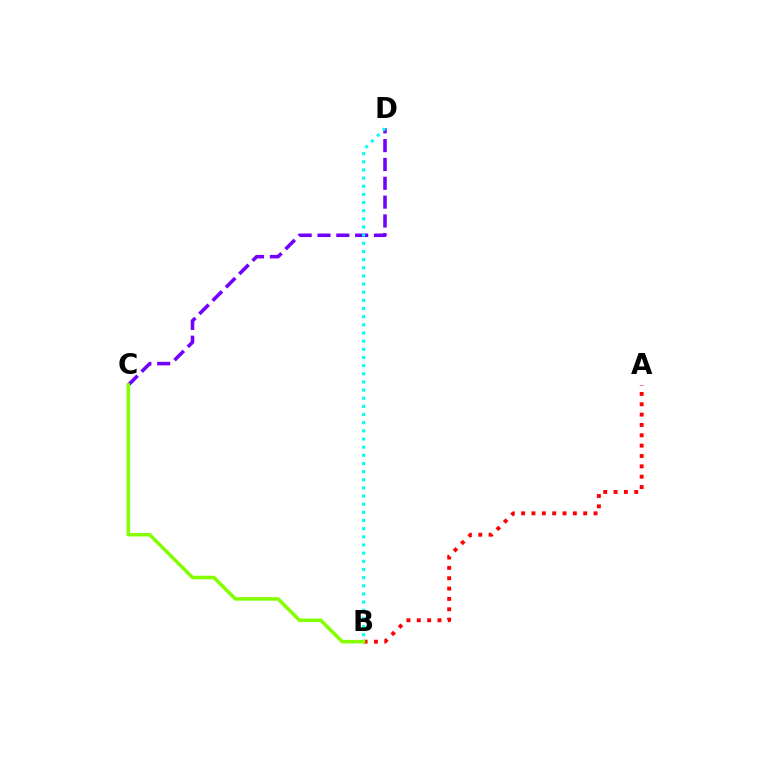{('A', 'B'): [{'color': '#ff0000', 'line_style': 'dotted', 'thickness': 2.81}], ('C', 'D'): [{'color': '#7200ff', 'line_style': 'dashed', 'thickness': 2.56}], ('B', 'D'): [{'color': '#00fff6', 'line_style': 'dotted', 'thickness': 2.22}], ('B', 'C'): [{'color': '#84ff00', 'line_style': 'solid', 'thickness': 2.54}]}